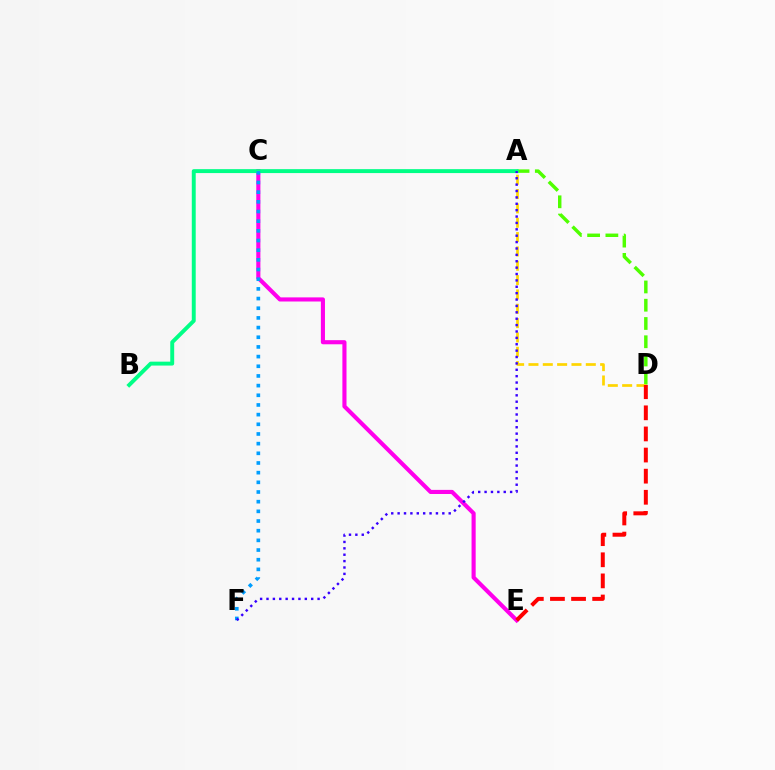{('A', 'D'): [{'color': '#4fff00', 'line_style': 'dashed', 'thickness': 2.48}, {'color': '#ffd500', 'line_style': 'dashed', 'thickness': 1.95}], ('C', 'E'): [{'color': '#ff00ed', 'line_style': 'solid', 'thickness': 2.96}], ('A', 'B'): [{'color': '#00ff86', 'line_style': 'solid', 'thickness': 2.82}], ('D', 'E'): [{'color': '#ff0000', 'line_style': 'dashed', 'thickness': 2.87}], ('C', 'F'): [{'color': '#009eff', 'line_style': 'dotted', 'thickness': 2.63}], ('A', 'F'): [{'color': '#3700ff', 'line_style': 'dotted', 'thickness': 1.73}]}